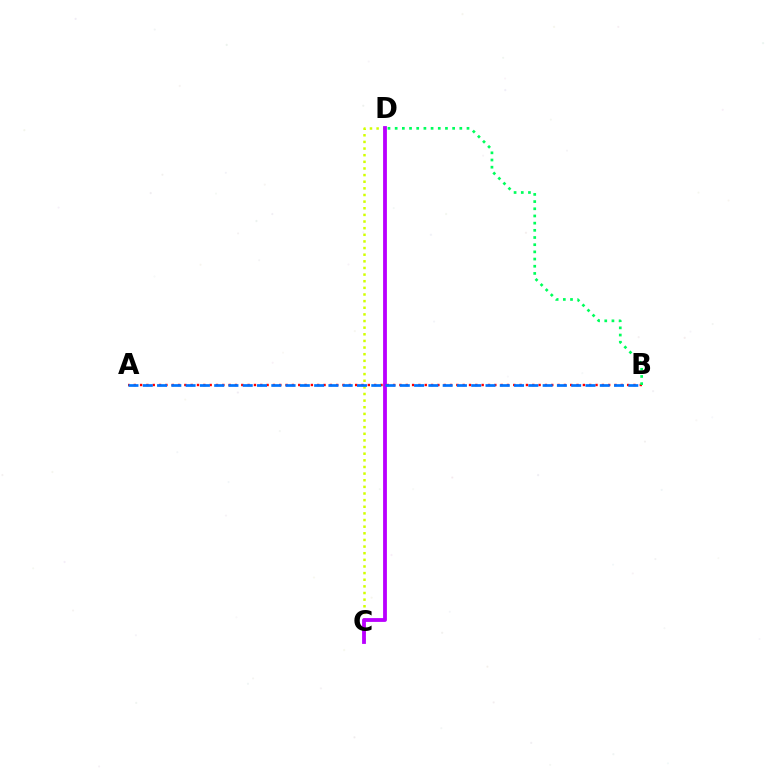{('A', 'B'): [{'color': '#ff0000', 'line_style': 'dotted', 'thickness': 1.72}, {'color': '#0074ff', 'line_style': 'dashed', 'thickness': 1.94}], ('B', 'D'): [{'color': '#00ff5c', 'line_style': 'dotted', 'thickness': 1.95}], ('C', 'D'): [{'color': '#d1ff00', 'line_style': 'dotted', 'thickness': 1.8}, {'color': '#b900ff', 'line_style': 'solid', 'thickness': 2.74}]}